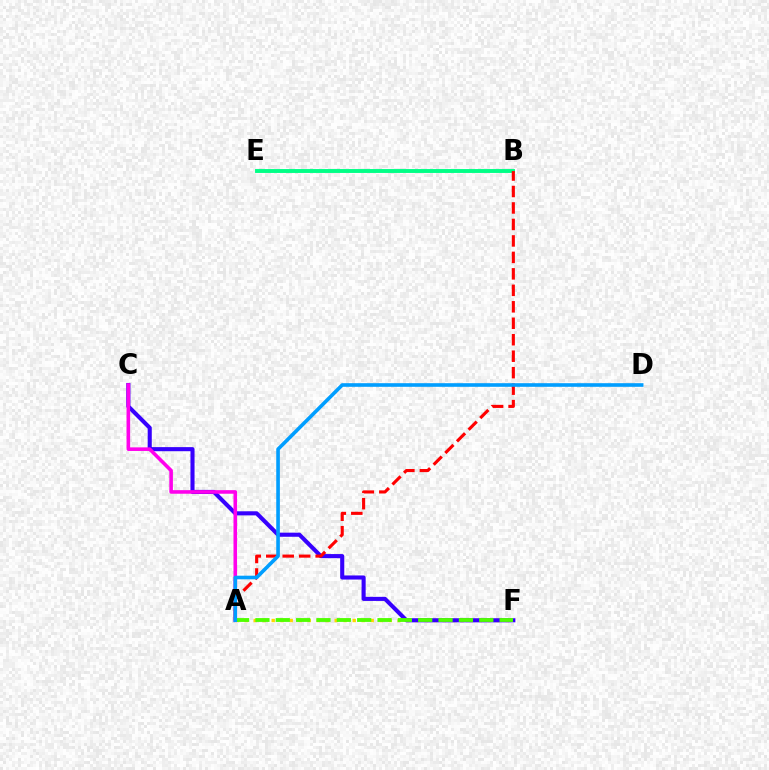{('A', 'F'): [{'color': '#ffd500', 'line_style': 'dotted', 'thickness': 2.45}, {'color': '#4fff00', 'line_style': 'dashed', 'thickness': 2.76}], ('C', 'F'): [{'color': '#3700ff', 'line_style': 'solid', 'thickness': 2.95}], ('A', 'C'): [{'color': '#ff00ed', 'line_style': 'solid', 'thickness': 2.58}], ('B', 'E'): [{'color': '#00ff86', 'line_style': 'solid', 'thickness': 2.8}], ('A', 'B'): [{'color': '#ff0000', 'line_style': 'dashed', 'thickness': 2.24}], ('A', 'D'): [{'color': '#009eff', 'line_style': 'solid', 'thickness': 2.61}]}